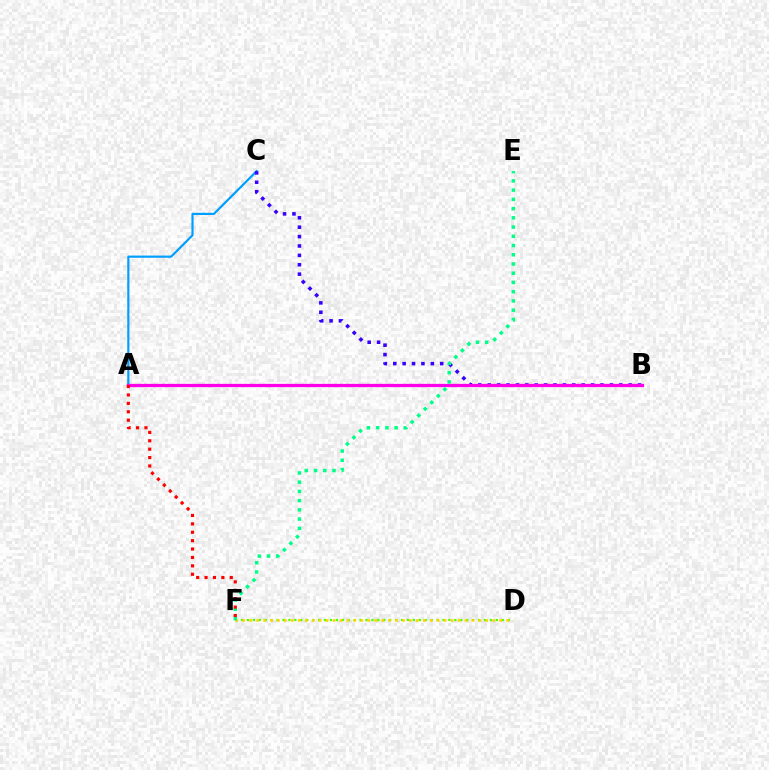{('D', 'F'): [{'color': '#4fff00', 'line_style': 'dotted', 'thickness': 1.61}, {'color': '#ffd500', 'line_style': 'dotted', 'thickness': 1.89}], ('A', 'C'): [{'color': '#009eff', 'line_style': 'solid', 'thickness': 1.57}], ('B', 'C'): [{'color': '#3700ff', 'line_style': 'dotted', 'thickness': 2.55}], ('A', 'B'): [{'color': '#ff00ed', 'line_style': 'solid', 'thickness': 2.36}], ('E', 'F'): [{'color': '#00ff86', 'line_style': 'dotted', 'thickness': 2.51}], ('A', 'F'): [{'color': '#ff0000', 'line_style': 'dotted', 'thickness': 2.28}]}